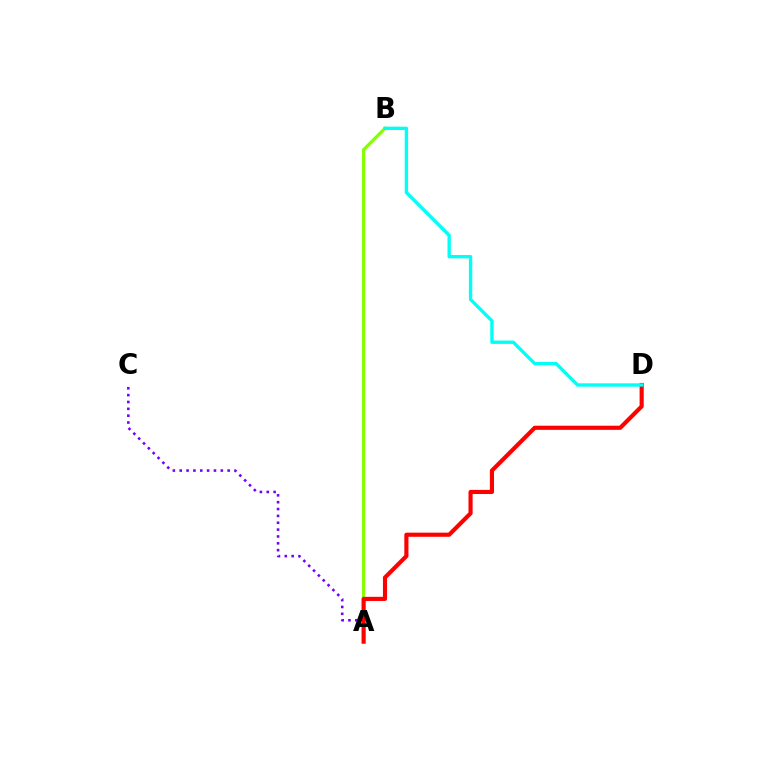{('A', 'C'): [{'color': '#7200ff', 'line_style': 'dotted', 'thickness': 1.86}], ('A', 'B'): [{'color': '#84ff00', 'line_style': 'solid', 'thickness': 2.29}], ('A', 'D'): [{'color': '#ff0000', 'line_style': 'solid', 'thickness': 2.98}], ('B', 'D'): [{'color': '#00fff6', 'line_style': 'solid', 'thickness': 2.42}]}